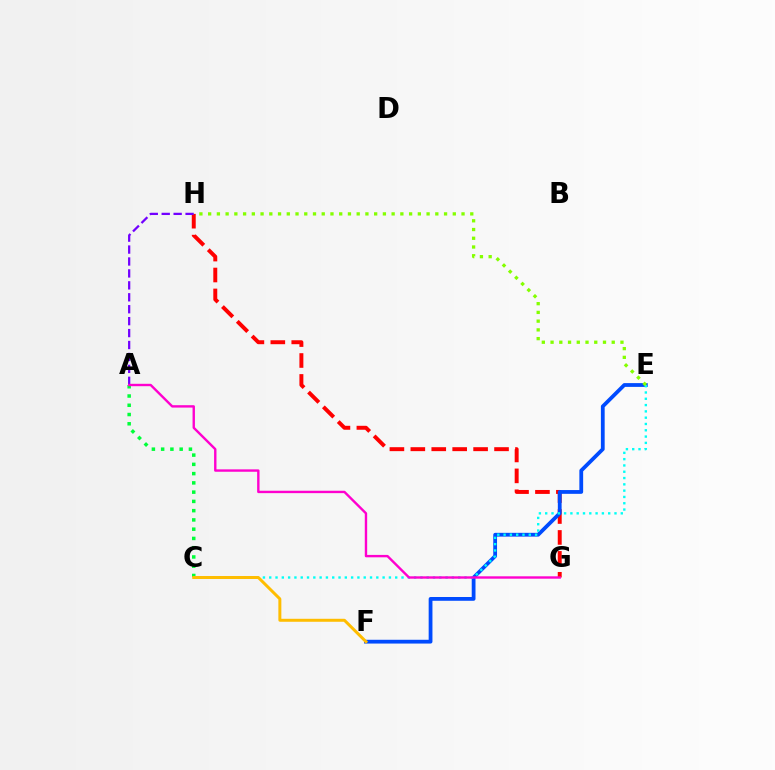{('A', 'C'): [{'color': '#00ff39', 'line_style': 'dotted', 'thickness': 2.52}], ('G', 'H'): [{'color': '#ff0000', 'line_style': 'dashed', 'thickness': 2.84}], ('E', 'F'): [{'color': '#004bff', 'line_style': 'solid', 'thickness': 2.72}], ('C', 'E'): [{'color': '#00fff6', 'line_style': 'dotted', 'thickness': 1.71}], ('A', 'H'): [{'color': '#7200ff', 'line_style': 'dashed', 'thickness': 1.62}], ('A', 'G'): [{'color': '#ff00cf', 'line_style': 'solid', 'thickness': 1.72}], ('E', 'H'): [{'color': '#84ff00', 'line_style': 'dotted', 'thickness': 2.37}], ('C', 'F'): [{'color': '#ffbd00', 'line_style': 'solid', 'thickness': 2.15}]}